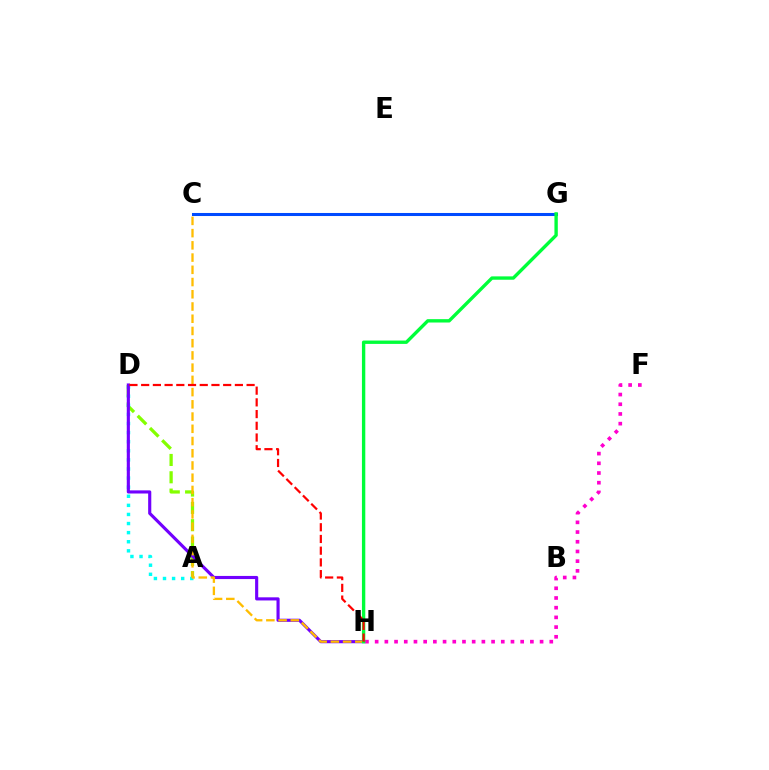{('A', 'D'): [{'color': '#84ff00', 'line_style': 'dashed', 'thickness': 2.35}, {'color': '#00fff6', 'line_style': 'dotted', 'thickness': 2.47}], ('F', 'H'): [{'color': '#ff00cf', 'line_style': 'dotted', 'thickness': 2.64}], ('C', 'G'): [{'color': '#004bff', 'line_style': 'solid', 'thickness': 2.19}], ('D', 'H'): [{'color': '#7200ff', 'line_style': 'solid', 'thickness': 2.25}, {'color': '#ff0000', 'line_style': 'dashed', 'thickness': 1.59}], ('C', 'H'): [{'color': '#ffbd00', 'line_style': 'dashed', 'thickness': 1.66}], ('G', 'H'): [{'color': '#00ff39', 'line_style': 'solid', 'thickness': 2.42}]}